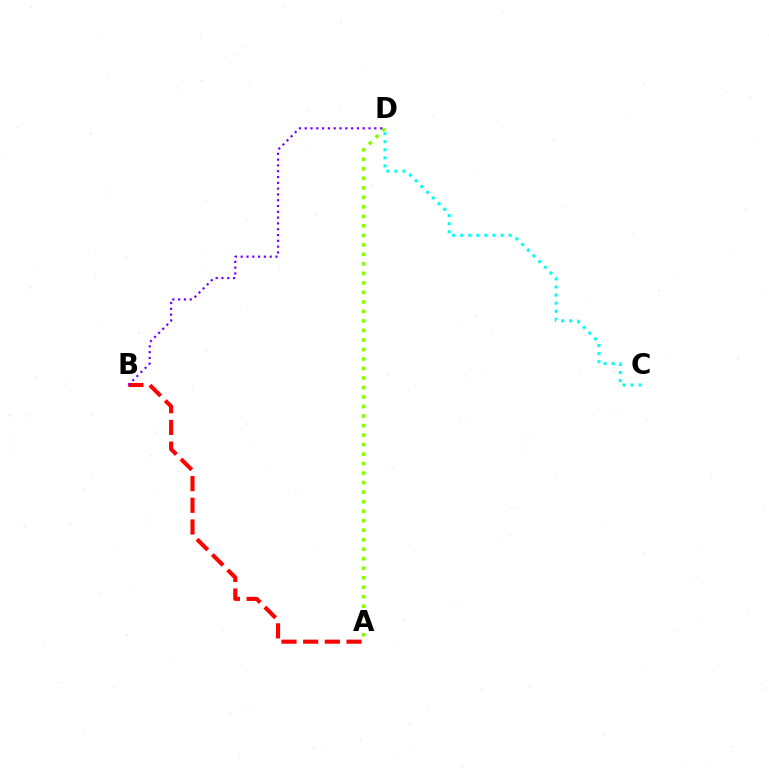{('A', 'B'): [{'color': '#ff0000', 'line_style': 'dashed', 'thickness': 2.95}], ('A', 'D'): [{'color': '#84ff00', 'line_style': 'dotted', 'thickness': 2.58}], ('B', 'D'): [{'color': '#7200ff', 'line_style': 'dotted', 'thickness': 1.58}], ('C', 'D'): [{'color': '#00fff6', 'line_style': 'dotted', 'thickness': 2.19}]}